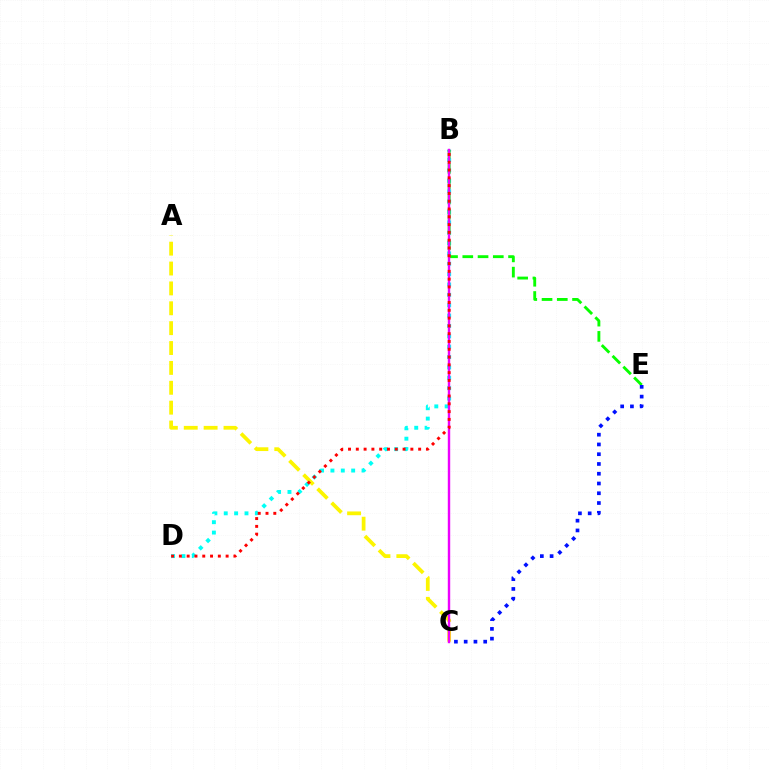{('B', 'D'): [{'color': '#00fff6', 'line_style': 'dotted', 'thickness': 2.82}, {'color': '#ff0000', 'line_style': 'dotted', 'thickness': 2.12}], ('B', 'E'): [{'color': '#08ff00', 'line_style': 'dashed', 'thickness': 2.07}], ('A', 'C'): [{'color': '#fcf500', 'line_style': 'dashed', 'thickness': 2.7}], ('B', 'C'): [{'color': '#ee00ff', 'line_style': 'solid', 'thickness': 1.74}], ('C', 'E'): [{'color': '#0010ff', 'line_style': 'dotted', 'thickness': 2.65}]}